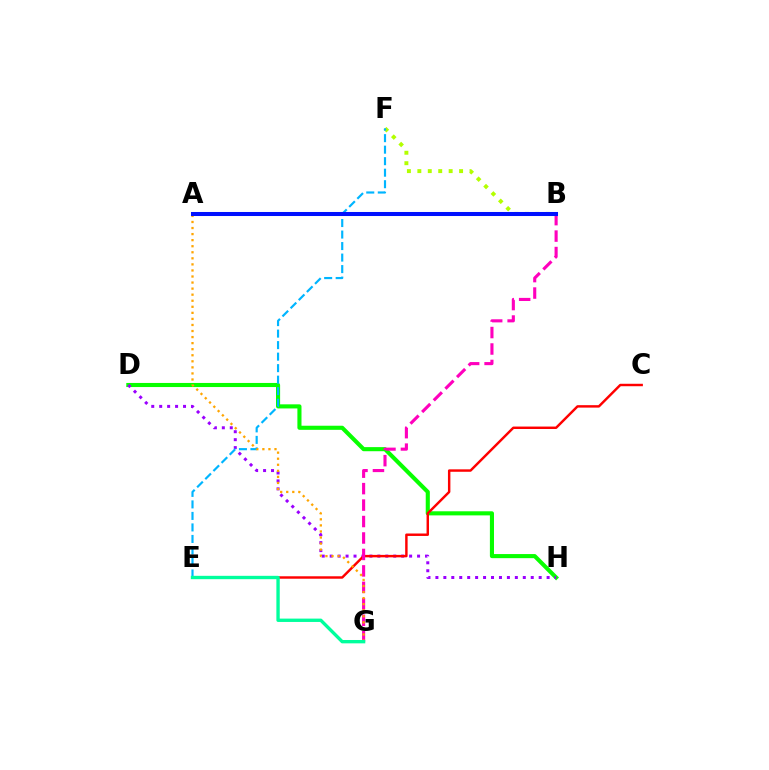{('D', 'H'): [{'color': '#08ff00', 'line_style': 'solid', 'thickness': 2.95}, {'color': '#9b00ff', 'line_style': 'dotted', 'thickness': 2.16}], ('B', 'F'): [{'color': '#b3ff00', 'line_style': 'dotted', 'thickness': 2.84}], ('E', 'F'): [{'color': '#00b5ff', 'line_style': 'dashed', 'thickness': 1.56}], ('C', 'E'): [{'color': '#ff0000', 'line_style': 'solid', 'thickness': 1.76}], ('B', 'G'): [{'color': '#ff00bd', 'line_style': 'dashed', 'thickness': 2.24}], ('A', 'G'): [{'color': '#ffa500', 'line_style': 'dotted', 'thickness': 1.65}], ('A', 'B'): [{'color': '#0010ff', 'line_style': 'solid', 'thickness': 2.91}], ('E', 'G'): [{'color': '#00ff9d', 'line_style': 'solid', 'thickness': 2.41}]}